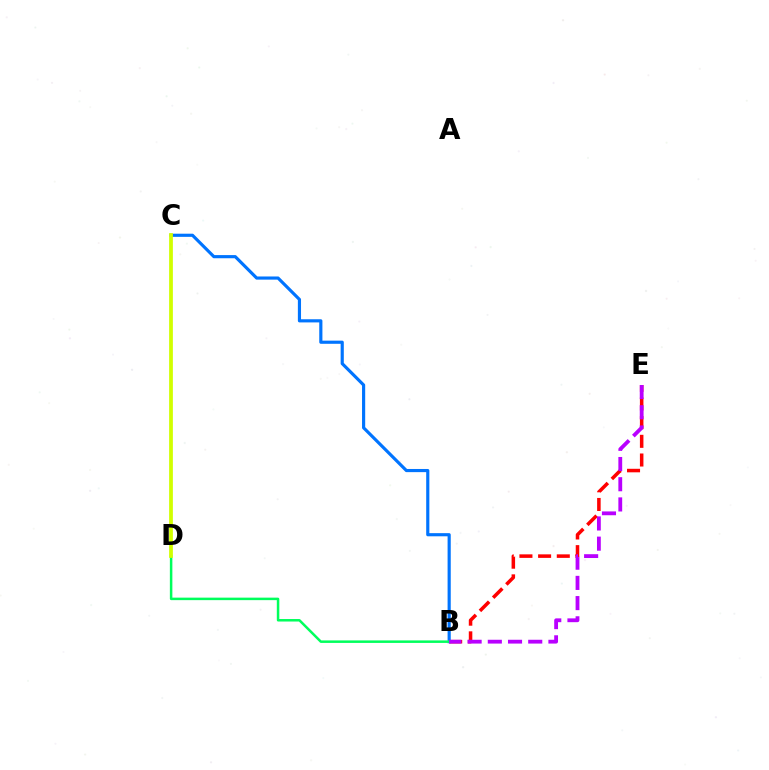{('B', 'E'): [{'color': '#ff0000', 'line_style': 'dashed', 'thickness': 2.54}, {'color': '#b900ff', 'line_style': 'dashed', 'thickness': 2.75}], ('B', 'C'): [{'color': '#0074ff', 'line_style': 'solid', 'thickness': 2.27}], ('B', 'D'): [{'color': '#00ff5c', 'line_style': 'solid', 'thickness': 1.8}], ('C', 'D'): [{'color': '#d1ff00', 'line_style': 'solid', 'thickness': 2.71}]}